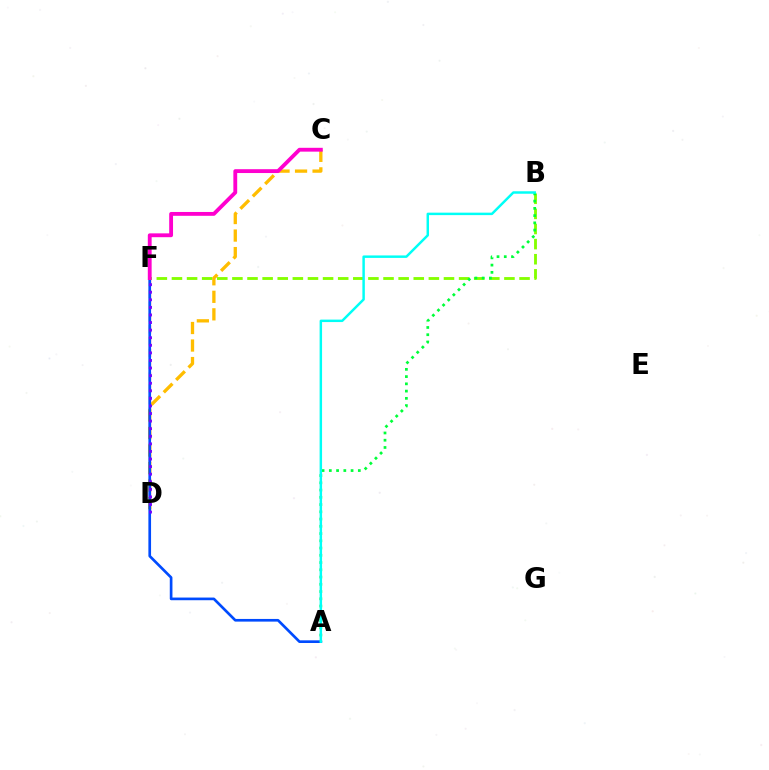{('D', 'F'): [{'color': '#ff0000', 'line_style': 'dashed', 'thickness': 1.6}, {'color': '#7200ff', 'line_style': 'dotted', 'thickness': 2.06}], ('B', 'F'): [{'color': '#84ff00', 'line_style': 'dashed', 'thickness': 2.05}], ('C', 'D'): [{'color': '#ffbd00', 'line_style': 'dashed', 'thickness': 2.38}], ('A', 'F'): [{'color': '#004bff', 'line_style': 'solid', 'thickness': 1.92}], ('C', 'F'): [{'color': '#ff00cf', 'line_style': 'solid', 'thickness': 2.76}], ('A', 'B'): [{'color': '#00ff39', 'line_style': 'dotted', 'thickness': 1.97}, {'color': '#00fff6', 'line_style': 'solid', 'thickness': 1.77}]}